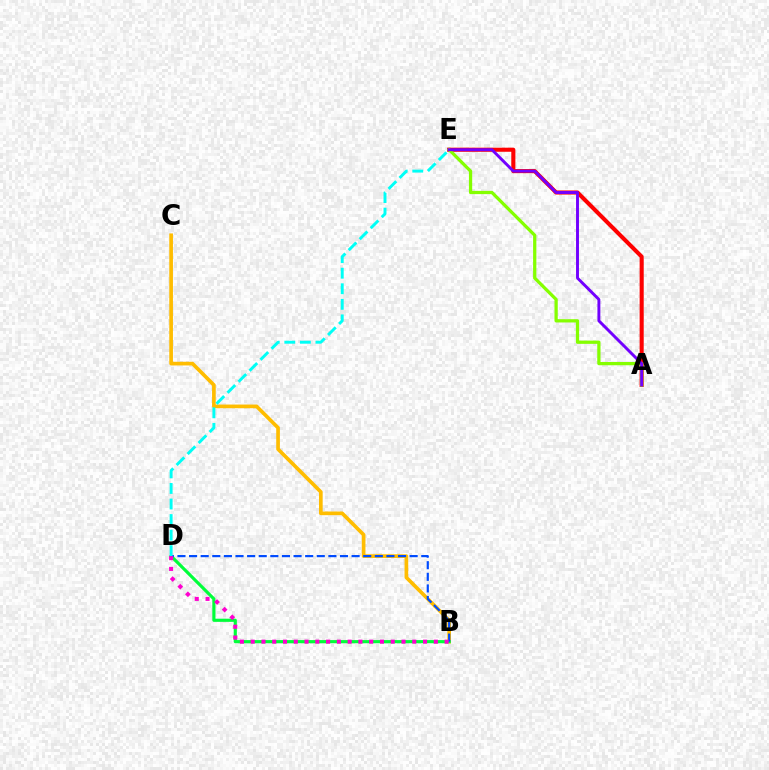{('B', 'C'): [{'color': '#ffbd00', 'line_style': 'solid', 'thickness': 2.65}], ('A', 'E'): [{'color': '#ff0000', 'line_style': 'solid', 'thickness': 2.94}, {'color': '#84ff00', 'line_style': 'solid', 'thickness': 2.35}, {'color': '#7200ff', 'line_style': 'solid', 'thickness': 2.1}], ('B', 'D'): [{'color': '#00ff39', 'line_style': 'solid', 'thickness': 2.27}, {'color': '#004bff', 'line_style': 'dashed', 'thickness': 1.58}, {'color': '#ff00cf', 'line_style': 'dotted', 'thickness': 2.93}], ('D', 'E'): [{'color': '#00fff6', 'line_style': 'dashed', 'thickness': 2.11}]}